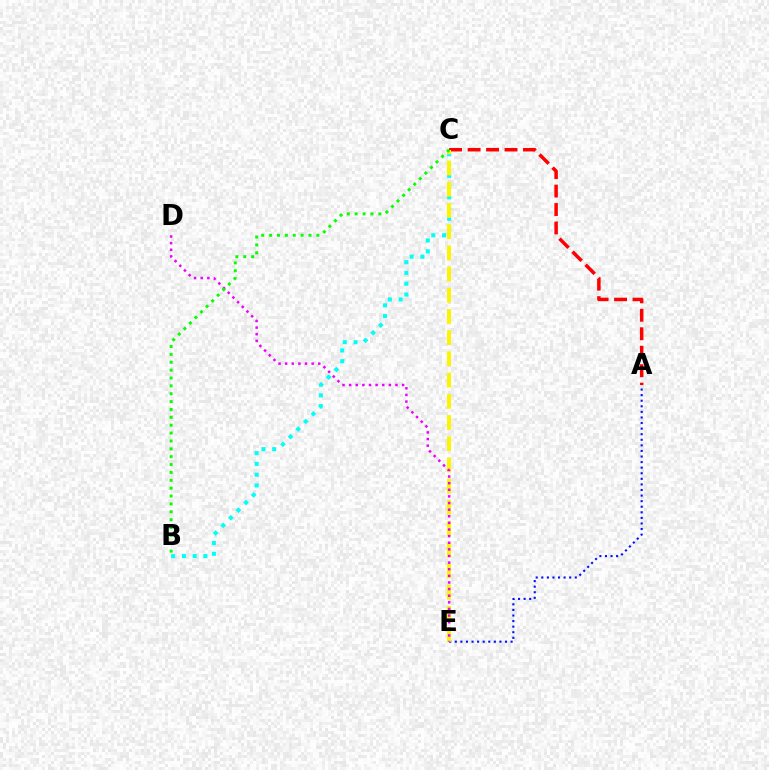{('A', 'E'): [{'color': '#0010ff', 'line_style': 'dotted', 'thickness': 1.52}], ('A', 'C'): [{'color': '#ff0000', 'line_style': 'dashed', 'thickness': 2.51}], ('B', 'C'): [{'color': '#00fff6', 'line_style': 'dotted', 'thickness': 2.92}, {'color': '#08ff00', 'line_style': 'dotted', 'thickness': 2.14}], ('C', 'E'): [{'color': '#fcf500', 'line_style': 'dashed', 'thickness': 2.88}], ('D', 'E'): [{'color': '#ee00ff', 'line_style': 'dotted', 'thickness': 1.8}]}